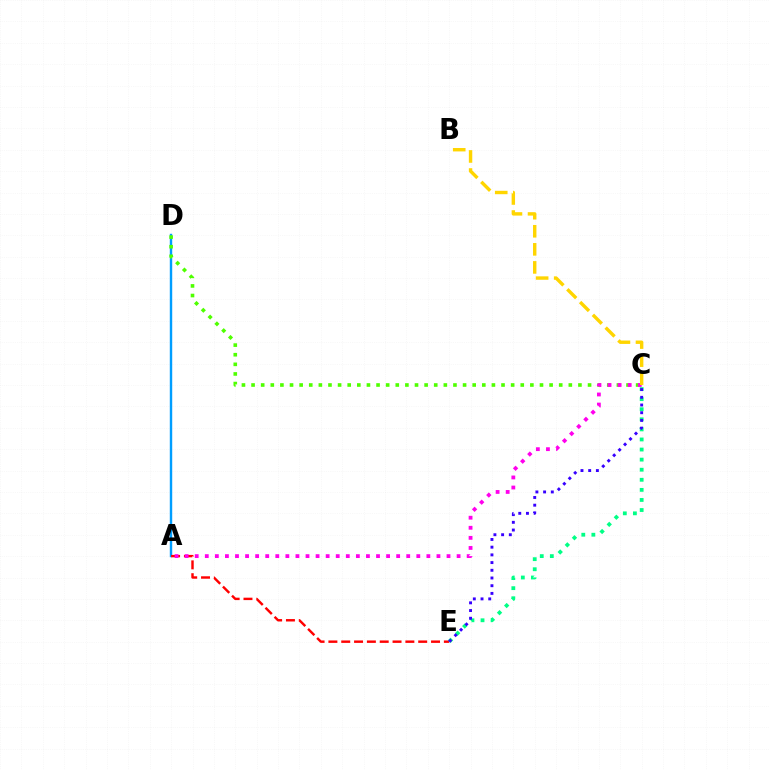{('A', 'D'): [{'color': '#009eff', 'line_style': 'solid', 'thickness': 1.74}], ('C', 'D'): [{'color': '#4fff00', 'line_style': 'dotted', 'thickness': 2.61}], ('A', 'E'): [{'color': '#ff0000', 'line_style': 'dashed', 'thickness': 1.74}], ('A', 'C'): [{'color': '#ff00ed', 'line_style': 'dotted', 'thickness': 2.74}], ('C', 'E'): [{'color': '#00ff86', 'line_style': 'dotted', 'thickness': 2.74}, {'color': '#3700ff', 'line_style': 'dotted', 'thickness': 2.09}], ('B', 'C'): [{'color': '#ffd500', 'line_style': 'dashed', 'thickness': 2.45}]}